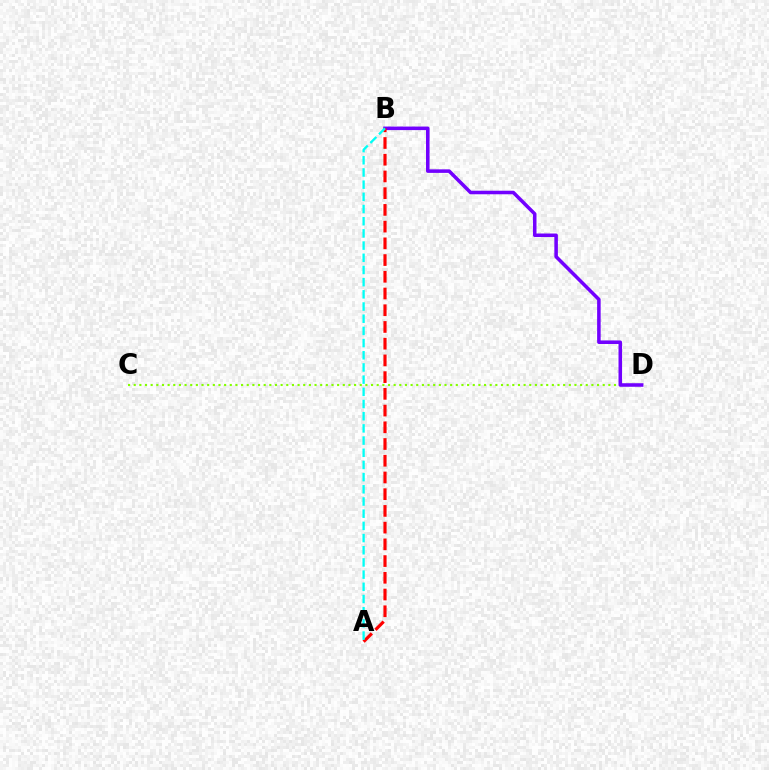{('C', 'D'): [{'color': '#84ff00', 'line_style': 'dotted', 'thickness': 1.54}], ('B', 'D'): [{'color': '#7200ff', 'line_style': 'solid', 'thickness': 2.55}], ('A', 'B'): [{'color': '#ff0000', 'line_style': 'dashed', 'thickness': 2.27}, {'color': '#00fff6', 'line_style': 'dashed', 'thickness': 1.66}]}